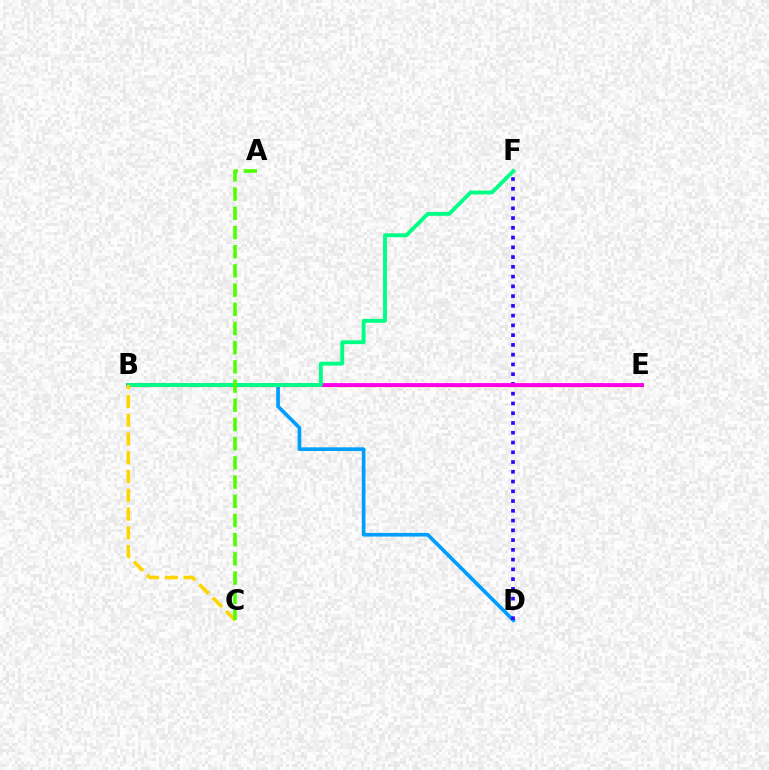{('B', 'D'): [{'color': '#009eff', 'line_style': 'solid', 'thickness': 2.65}], ('B', 'E'): [{'color': '#ff0000', 'line_style': 'solid', 'thickness': 2.27}, {'color': '#ff00ed', 'line_style': 'solid', 'thickness': 2.73}], ('D', 'F'): [{'color': '#3700ff', 'line_style': 'dotted', 'thickness': 2.65}], ('B', 'F'): [{'color': '#00ff86', 'line_style': 'solid', 'thickness': 2.8}], ('B', 'C'): [{'color': '#ffd500', 'line_style': 'dashed', 'thickness': 2.55}], ('A', 'C'): [{'color': '#4fff00', 'line_style': 'dashed', 'thickness': 2.61}]}